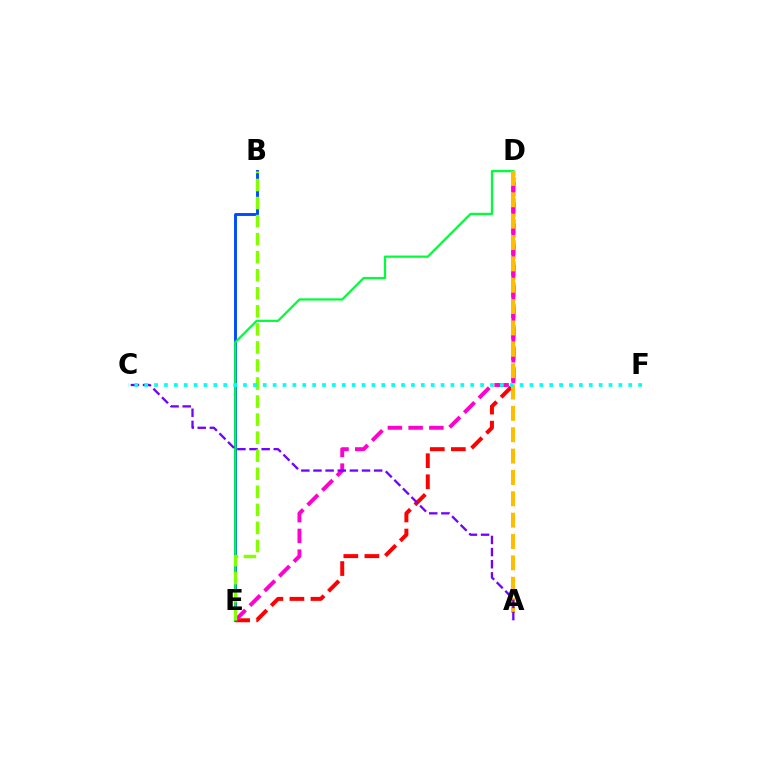{('B', 'E'): [{'color': '#004bff', 'line_style': 'solid', 'thickness': 2.09}, {'color': '#84ff00', 'line_style': 'dashed', 'thickness': 2.45}], ('D', 'E'): [{'color': '#00ff39', 'line_style': 'solid', 'thickness': 1.62}, {'color': '#ff0000', 'line_style': 'dashed', 'thickness': 2.86}, {'color': '#ff00cf', 'line_style': 'dashed', 'thickness': 2.82}], ('A', 'D'): [{'color': '#ffbd00', 'line_style': 'dashed', 'thickness': 2.9}], ('A', 'C'): [{'color': '#7200ff', 'line_style': 'dashed', 'thickness': 1.65}], ('C', 'F'): [{'color': '#00fff6', 'line_style': 'dotted', 'thickness': 2.68}]}